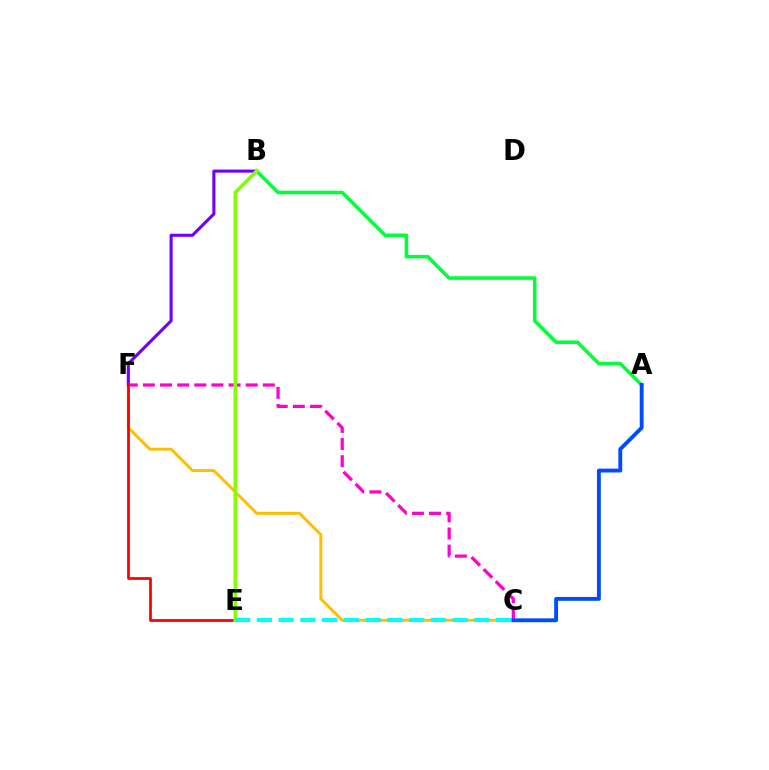{('C', 'F'): [{'color': '#ffbd00', 'line_style': 'solid', 'thickness': 2.12}, {'color': '#ff00cf', 'line_style': 'dashed', 'thickness': 2.33}], ('B', 'F'): [{'color': '#7200ff', 'line_style': 'solid', 'thickness': 2.23}], ('E', 'F'): [{'color': '#ff0000', 'line_style': 'solid', 'thickness': 1.98}], ('A', 'B'): [{'color': '#00ff39', 'line_style': 'solid', 'thickness': 2.55}], ('A', 'C'): [{'color': '#004bff', 'line_style': 'solid', 'thickness': 2.78}], ('B', 'E'): [{'color': '#84ff00', 'line_style': 'solid', 'thickness': 2.61}], ('C', 'E'): [{'color': '#00fff6', 'line_style': 'dashed', 'thickness': 2.96}]}